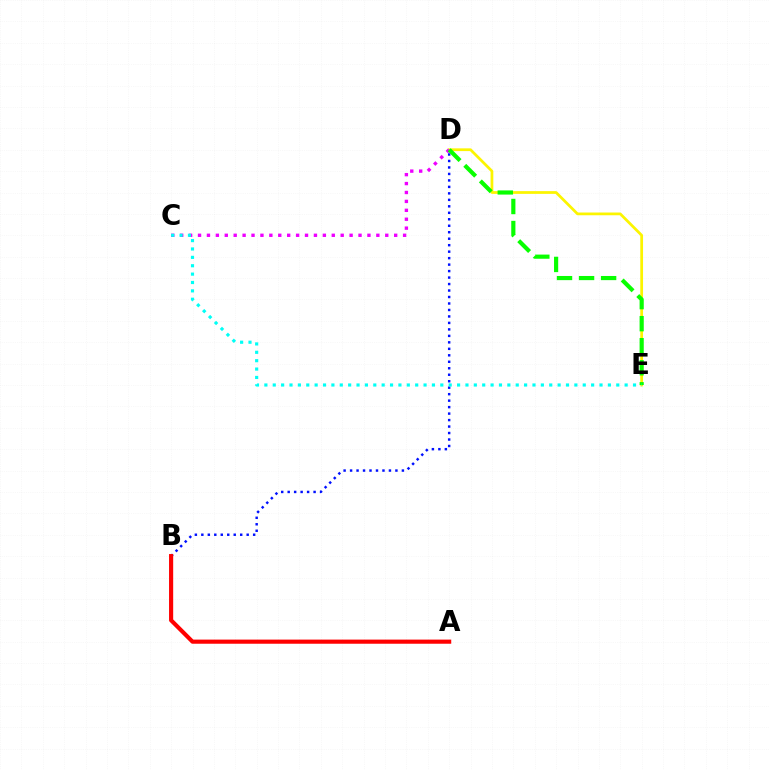{('D', 'E'): [{'color': '#fcf500', 'line_style': 'solid', 'thickness': 1.98}, {'color': '#08ff00', 'line_style': 'dashed', 'thickness': 2.99}], ('C', 'D'): [{'color': '#ee00ff', 'line_style': 'dotted', 'thickness': 2.42}], ('B', 'D'): [{'color': '#0010ff', 'line_style': 'dotted', 'thickness': 1.76}], ('A', 'B'): [{'color': '#ff0000', 'line_style': 'solid', 'thickness': 2.98}], ('C', 'E'): [{'color': '#00fff6', 'line_style': 'dotted', 'thickness': 2.28}]}